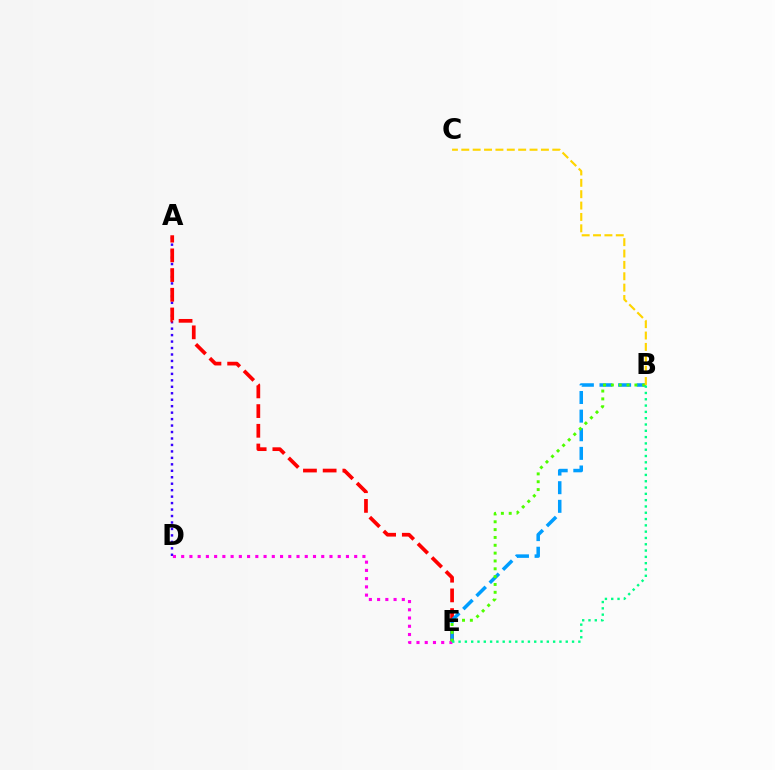{('A', 'D'): [{'color': '#3700ff', 'line_style': 'dotted', 'thickness': 1.76}], ('A', 'E'): [{'color': '#ff0000', 'line_style': 'dashed', 'thickness': 2.68}], ('B', 'E'): [{'color': '#009eff', 'line_style': 'dashed', 'thickness': 2.53}, {'color': '#4fff00', 'line_style': 'dotted', 'thickness': 2.13}, {'color': '#00ff86', 'line_style': 'dotted', 'thickness': 1.71}], ('D', 'E'): [{'color': '#ff00ed', 'line_style': 'dotted', 'thickness': 2.24}], ('B', 'C'): [{'color': '#ffd500', 'line_style': 'dashed', 'thickness': 1.55}]}